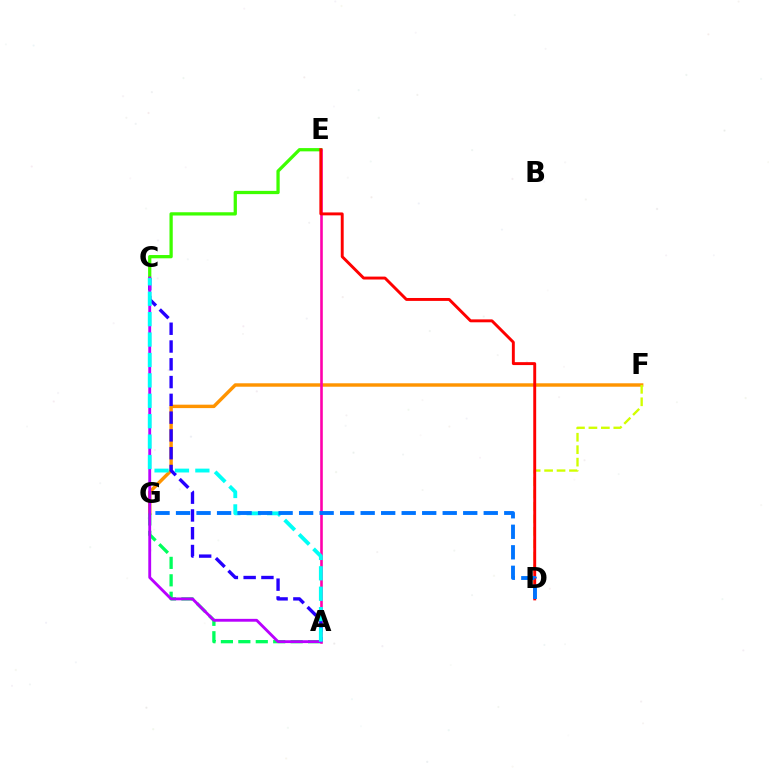{('F', 'G'): [{'color': '#ff9400', 'line_style': 'solid', 'thickness': 2.47}], ('C', 'E'): [{'color': '#3dff00', 'line_style': 'solid', 'thickness': 2.35}], ('A', 'E'): [{'color': '#ff00ac', 'line_style': 'solid', 'thickness': 1.87}], ('A', 'G'): [{'color': '#00ff5c', 'line_style': 'dashed', 'thickness': 2.37}], ('A', 'C'): [{'color': '#2500ff', 'line_style': 'dashed', 'thickness': 2.42}, {'color': '#b900ff', 'line_style': 'solid', 'thickness': 2.05}, {'color': '#00fff6', 'line_style': 'dashed', 'thickness': 2.77}], ('D', 'F'): [{'color': '#d1ff00', 'line_style': 'dashed', 'thickness': 1.69}], ('D', 'E'): [{'color': '#ff0000', 'line_style': 'solid', 'thickness': 2.1}], ('D', 'G'): [{'color': '#0074ff', 'line_style': 'dashed', 'thickness': 2.79}]}